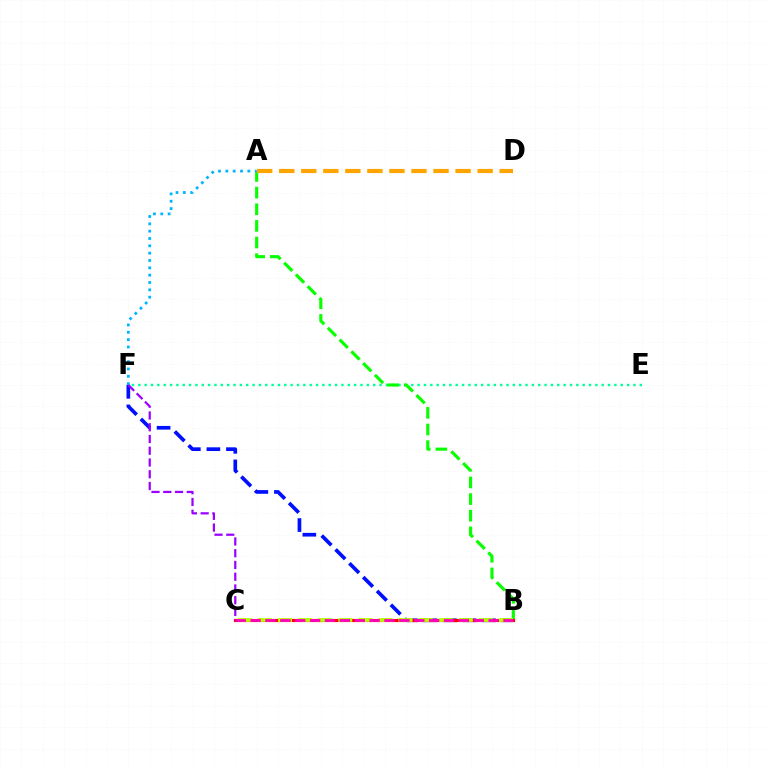{('E', 'F'): [{'color': '#00ff9d', 'line_style': 'dotted', 'thickness': 1.72}], ('B', 'F'): [{'color': '#0010ff', 'line_style': 'dashed', 'thickness': 2.66}], ('A', 'B'): [{'color': '#08ff00', 'line_style': 'dashed', 'thickness': 2.26}], ('B', 'C'): [{'color': '#ff0000', 'line_style': 'solid', 'thickness': 2.27}, {'color': '#b3ff00', 'line_style': 'dashed', 'thickness': 2.73}, {'color': '#ff00bd', 'line_style': 'dashed', 'thickness': 2.02}], ('A', 'D'): [{'color': '#ffa500', 'line_style': 'dashed', 'thickness': 2.99}], ('A', 'F'): [{'color': '#00b5ff', 'line_style': 'dotted', 'thickness': 1.99}], ('C', 'F'): [{'color': '#9b00ff', 'line_style': 'dashed', 'thickness': 1.6}]}